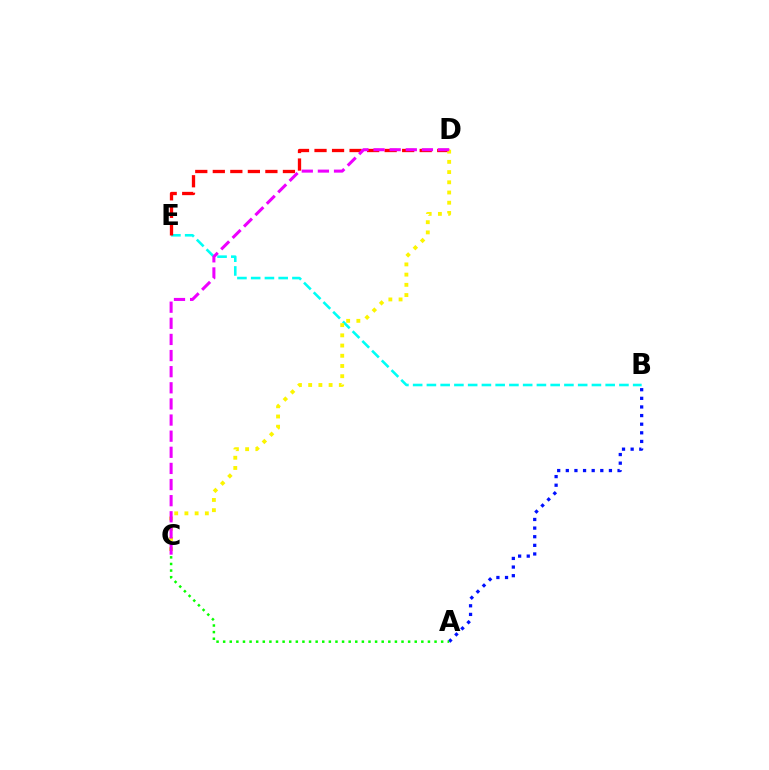{('B', 'E'): [{'color': '#00fff6', 'line_style': 'dashed', 'thickness': 1.87}], ('D', 'E'): [{'color': '#ff0000', 'line_style': 'dashed', 'thickness': 2.38}], ('A', 'B'): [{'color': '#0010ff', 'line_style': 'dotted', 'thickness': 2.34}], ('C', 'D'): [{'color': '#fcf500', 'line_style': 'dotted', 'thickness': 2.78}, {'color': '#ee00ff', 'line_style': 'dashed', 'thickness': 2.19}], ('A', 'C'): [{'color': '#08ff00', 'line_style': 'dotted', 'thickness': 1.79}]}